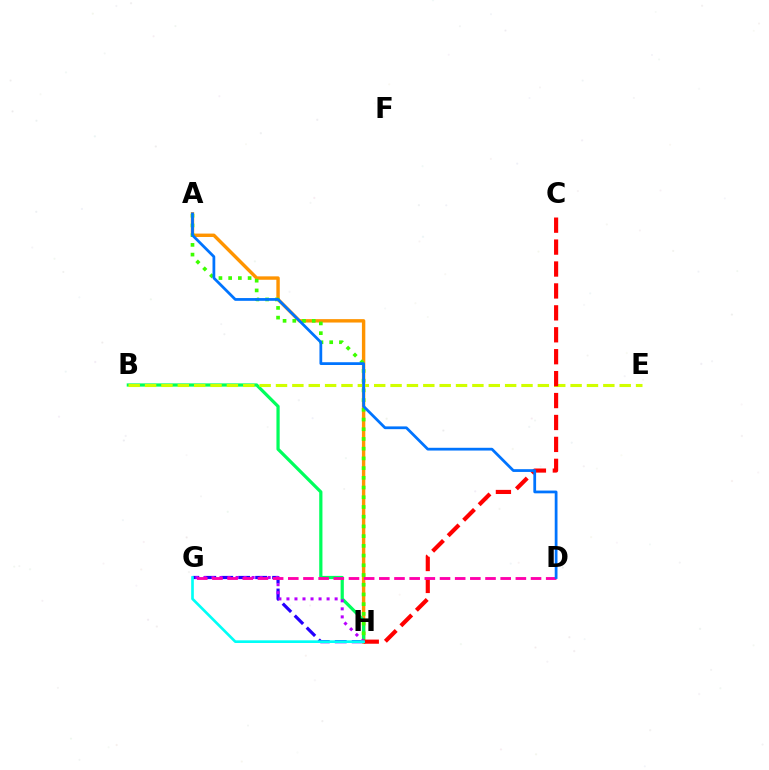{('G', 'H'): [{'color': '#2500ff', 'line_style': 'dashed', 'thickness': 2.3}, {'color': '#b900ff', 'line_style': 'dotted', 'thickness': 2.18}, {'color': '#00fff6', 'line_style': 'solid', 'thickness': 1.92}], ('A', 'H'): [{'color': '#ff9400', 'line_style': 'solid', 'thickness': 2.45}, {'color': '#3dff00', 'line_style': 'dotted', 'thickness': 2.64}], ('B', 'H'): [{'color': '#00ff5c', 'line_style': 'solid', 'thickness': 2.32}], ('B', 'E'): [{'color': '#d1ff00', 'line_style': 'dashed', 'thickness': 2.22}], ('C', 'H'): [{'color': '#ff0000', 'line_style': 'dashed', 'thickness': 2.98}], ('D', 'G'): [{'color': '#ff00ac', 'line_style': 'dashed', 'thickness': 2.06}], ('A', 'D'): [{'color': '#0074ff', 'line_style': 'solid', 'thickness': 1.99}]}